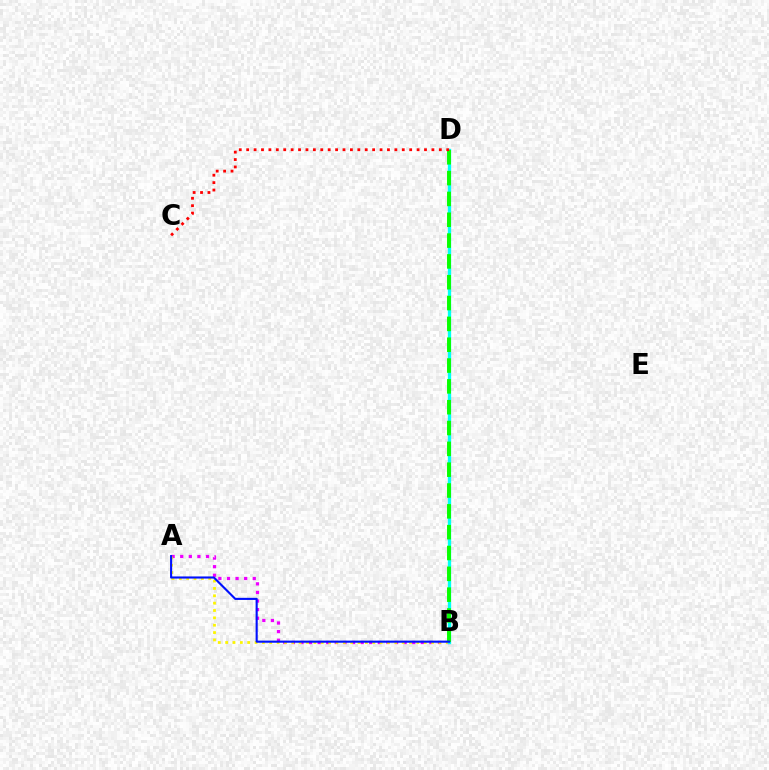{('A', 'B'): [{'color': '#ee00ff', 'line_style': 'dotted', 'thickness': 2.34}, {'color': '#fcf500', 'line_style': 'dotted', 'thickness': 2.0}, {'color': '#0010ff', 'line_style': 'solid', 'thickness': 1.52}], ('B', 'D'): [{'color': '#00fff6', 'line_style': 'solid', 'thickness': 2.39}, {'color': '#08ff00', 'line_style': 'dashed', 'thickness': 2.83}], ('C', 'D'): [{'color': '#ff0000', 'line_style': 'dotted', 'thickness': 2.01}]}